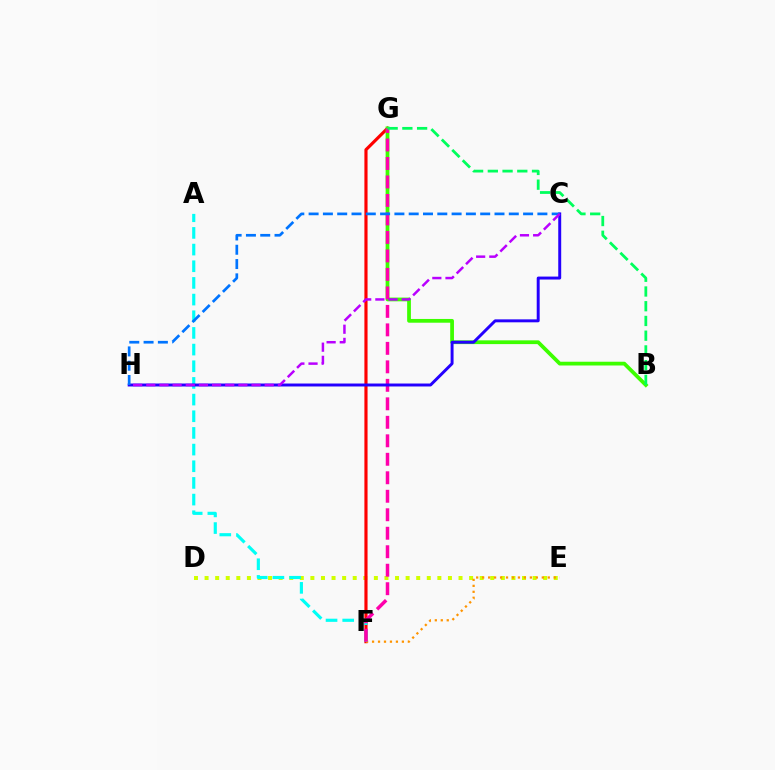{('D', 'E'): [{'color': '#d1ff00', 'line_style': 'dotted', 'thickness': 2.87}], ('F', 'G'): [{'color': '#ff0000', 'line_style': 'solid', 'thickness': 2.27}, {'color': '#ff00ac', 'line_style': 'dashed', 'thickness': 2.51}], ('B', 'G'): [{'color': '#3dff00', 'line_style': 'solid', 'thickness': 2.71}, {'color': '#00ff5c', 'line_style': 'dashed', 'thickness': 2.0}], ('E', 'F'): [{'color': '#ff9400', 'line_style': 'dotted', 'thickness': 1.62}], ('A', 'F'): [{'color': '#00fff6', 'line_style': 'dashed', 'thickness': 2.26}], ('C', 'H'): [{'color': '#2500ff', 'line_style': 'solid', 'thickness': 2.13}, {'color': '#0074ff', 'line_style': 'dashed', 'thickness': 1.94}, {'color': '#b900ff', 'line_style': 'dashed', 'thickness': 1.79}]}